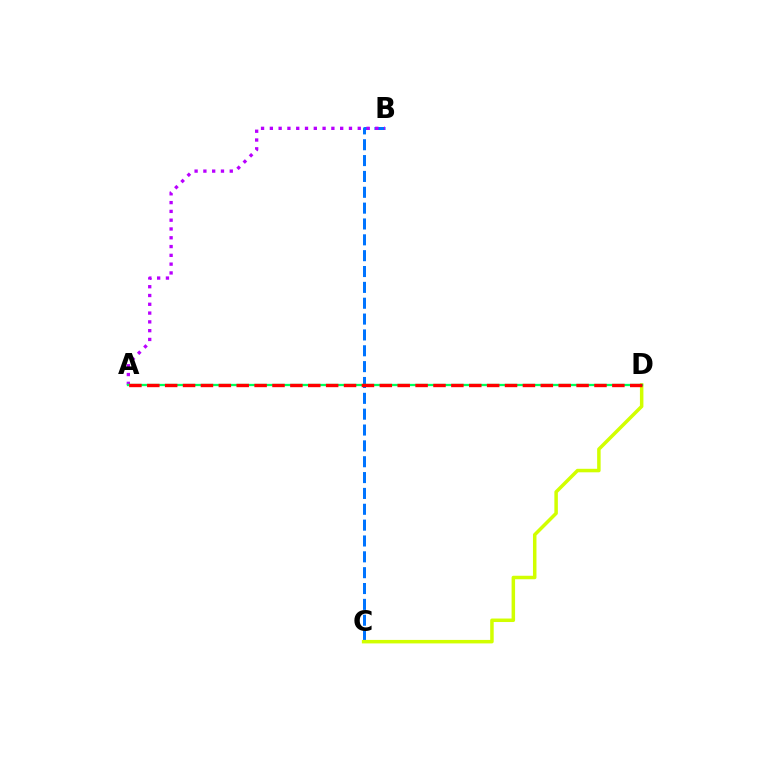{('B', 'C'): [{'color': '#0074ff', 'line_style': 'dashed', 'thickness': 2.15}], ('C', 'D'): [{'color': '#d1ff00', 'line_style': 'solid', 'thickness': 2.52}], ('A', 'B'): [{'color': '#b900ff', 'line_style': 'dotted', 'thickness': 2.39}], ('A', 'D'): [{'color': '#00ff5c', 'line_style': 'solid', 'thickness': 1.65}, {'color': '#ff0000', 'line_style': 'dashed', 'thickness': 2.43}]}